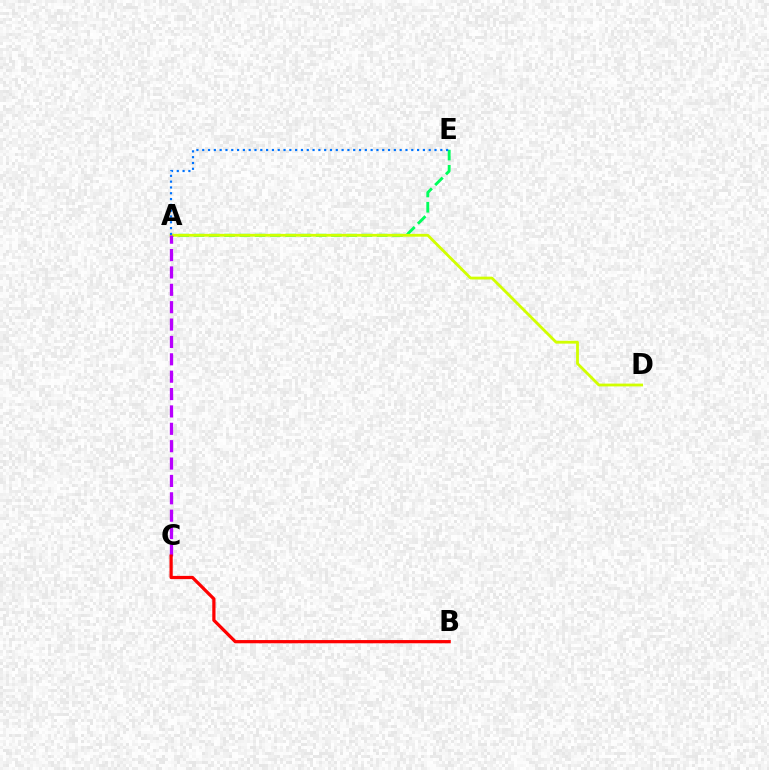{('A', 'E'): [{'color': '#00ff5c', 'line_style': 'dashed', 'thickness': 2.07}, {'color': '#0074ff', 'line_style': 'dotted', 'thickness': 1.58}], ('A', 'D'): [{'color': '#d1ff00', 'line_style': 'solid', 'thickness': 2.02}], ('A', 'C'): [{'color': '#b900ff', 'line_style': 'dashed', 'thickness': 2.36}], ('B', 'C'): [{'color': '#ff0000', 'line_style': 'solid', 'thickness': 2.33}]}